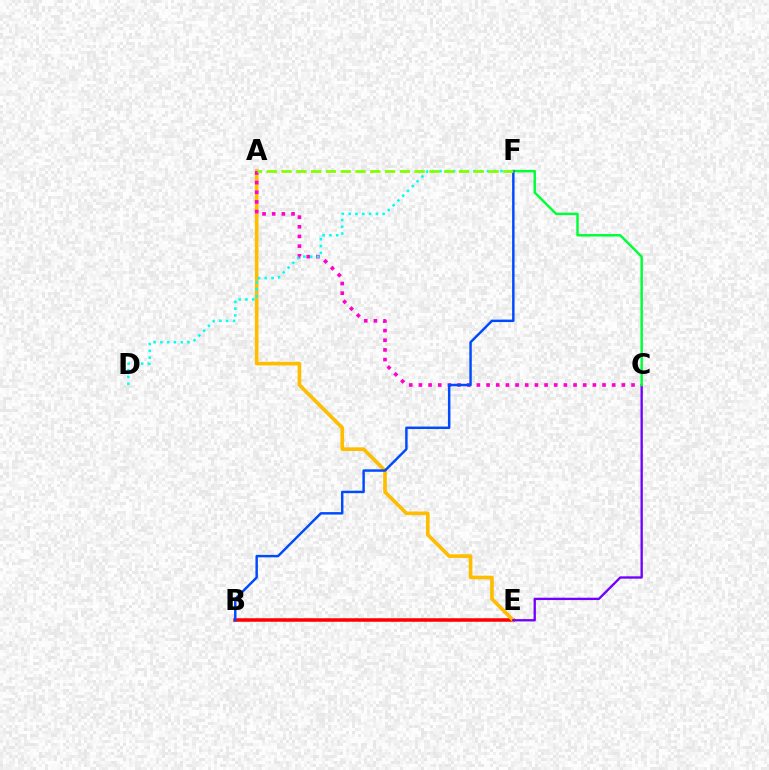{('B', 'E'): [{'color': '#ff0000', 'line_style': 'solid', 'thickness': 2.54}], ('A', 'E'): [{'color': '#ffbd00', 'line_style': 'solid', 'thickness': 2.62}], ('A', 'C'): [{'color': '#ff00cf', 'line_style': 'dotted', 'thickness': 2.63}], ('C', 'E'): [{'color': '#7200ff', 'line_style': 'solid', 'thickness': 1.68}], ('C', 'F'): [{'color': '#00ff39', 'line_style': 'solid', 'thickness': 1.77}], ('D', 'F'): [{'color': '#00fff6', 'line_style': 'dotted', 'thickness': 1.84}], ('B', 'F'): [{'color': '#004bff', 'line_style': 'solid', 'thickness': 1.77}], ('A', 'F'): [{'color': '#84ff00', 'line_style': 'dashed', 'thickness': 2.01}]}